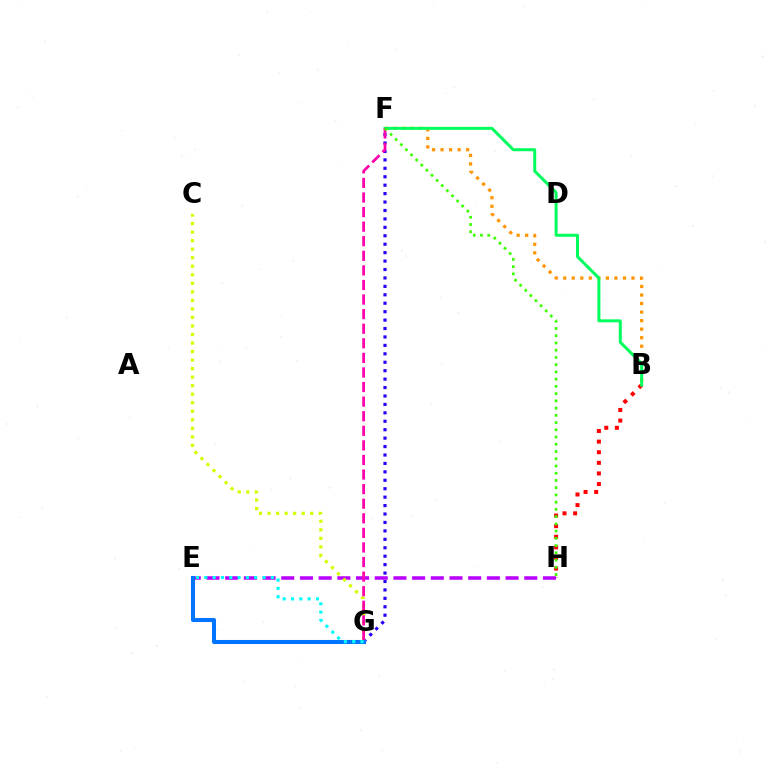{('F', 'G'): [{'color': '#2500ff', 'line_style': 'dotted', 'thickness': 2.29}, {'color': '#ff00ac', 'line_style': 'dashed', 'thickness': 1.98}], ('B', 'H'): [{'color': '#ff0000', 'line_style': 'dotted', 'thickness': 2.88}], ('E', 'H'): [{'color': '#b900ff', 'line_style': 'dashed', 'thickness': 2.54}], ('C', 'G'): [{'color': '#d1ff00', 'line_style': 'dotted', 'thickness': 2.32}], ('E', 'G'): [{'color': '#0074ff', 'line_style': 'solid', 'thickness': 2.92}, {'color': '#00fff6', 'line_style': 'dotted', 'thickness': 2.26}], ('B', 'F'): [{'color': '#ff9400', 'line_style': 'dotted', 'thickness': 2.32}, {'color': '#00ff5c', 'line_style': 'solid', 'thickness': 2.15}], ('F', 'H'): [{'color': '#3dff00', 'line_style': 'dotted', 'thickness': 1.97}]}